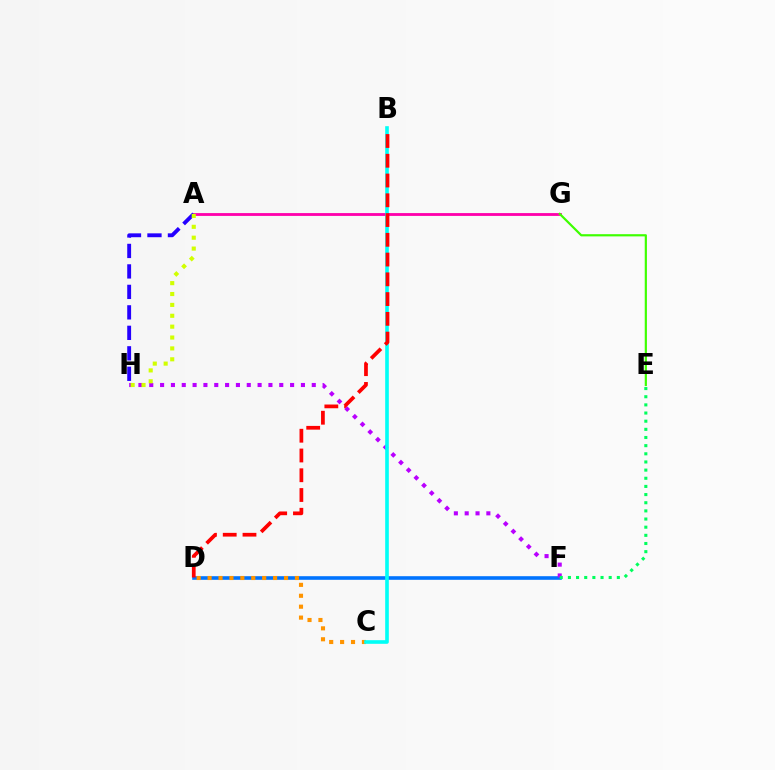{('D', 'F'): [{'color': '#0074ff', 'line_style': 'solid', 'thickness': 2.6}], ('F', 'H'): [{'color': '#b900ff', 'line_style': 'dotted', 'thickness': 2.94}], ('C', 'D'): [{'color': '#ff9400', 'line_style': 'dotted', 'thickness': 2.97}], ('A', 'G'): [{'color': '#ff00ac', 'line_style': 'solid', 'thickness': 2.04}], ('A', 'H'): [{'color': '#2500ff', 'line_style': 'dashed', 'thickness': 2.78}, {'color': '#d1ff00', 'line_style': 'dotted', 'thickness': 2.96}], ('B', 'C'): [{'color': '#00fff6', 'line_style': 'solid', 'thickness': 2.61}], ('B', 'D'): [{'color': '#ff0000', 'line_style': 'dashed', 'thickness': 2.68}], ('E', 'G'): [{'color': '#3dff00', 'line_style': 'solid', 'thickness': 1.58}], ('E', 'F'): [{'color': '#00ff5c', 'line_style': 'dotted', 'thickness': 2.22}]}